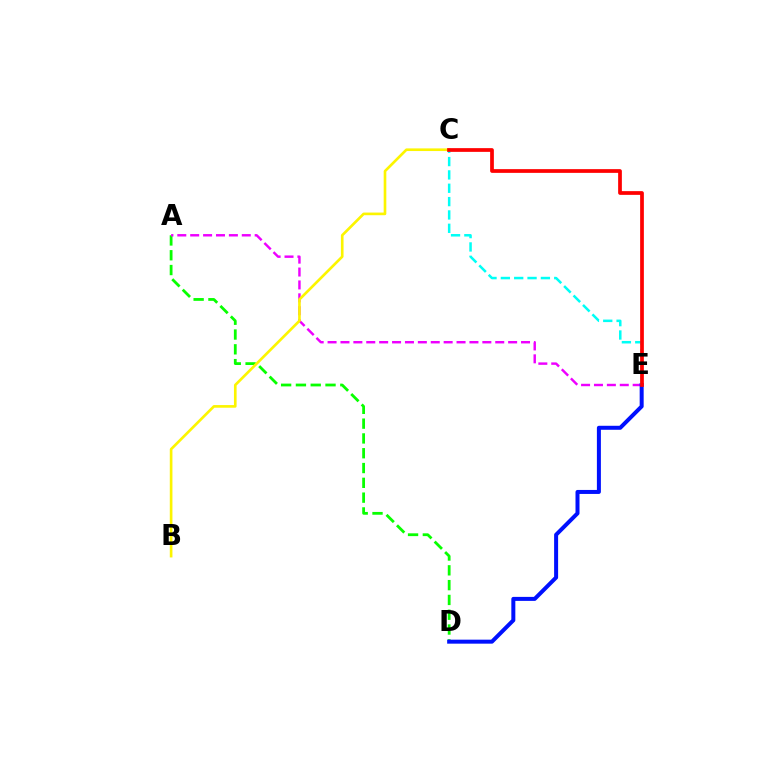{('A', 'D'): [{'color': '#08ff00', 'line_style': 'dashed', 'thickness': 2.01}], ('A', 'E'): [{'color': '#ee00ff', 'line_style': 'dashed', 'thickness': 1.75}], ('D', 'E'): [{'color': '#0010ff', 'line_style': 'solid', 'thickness': 2.88}], ('B', 'C'): [{'color': '#fcf500', 'line_style': 'solid', 'thickness': 1.91}], ('C', 'E'): [{'color': '#00fff6', 'line_style': 'dashed', 'thickness': 1.81}, {'color': '#ff0000', 'line_style': 'solid', 'thickness': 2.68}]}